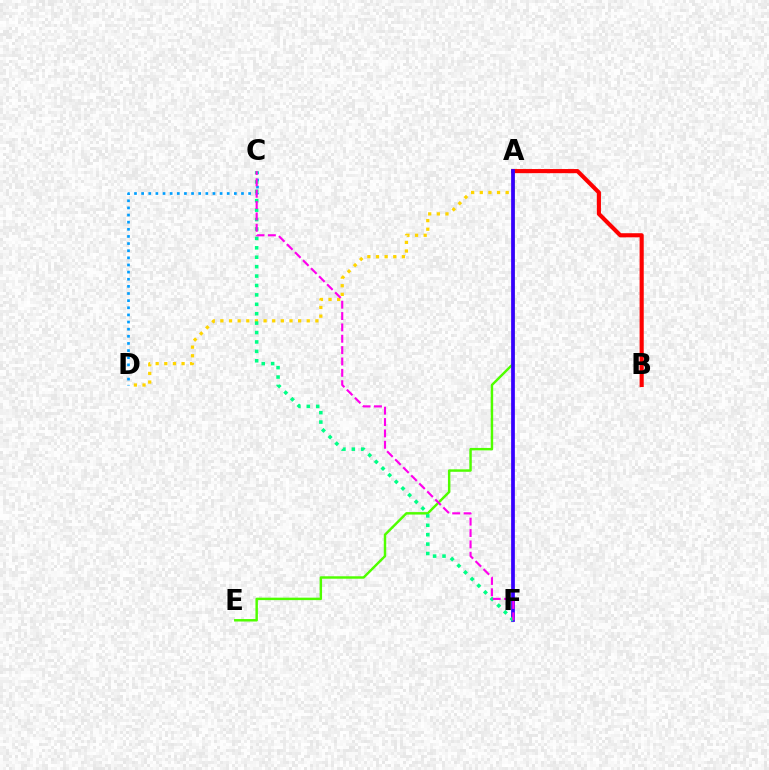{('A', 'D'): [{'color': '#ffd500', 'line_style': 'dotted', 'thickness': 2.35}], ('A', 'E'): [{'color': '#4fff00', 'line_style': 'solid', 'thickness': 1.77}], ('A', 'B'): [{'color': '#ff0000', 'line_style': 'solid', 'thickness': 2.97}], ('A', 'F'): [{'color': '#3700ff', 'line_style': 'solid', 'thickness': 2.69}], ('C', 'D'): [{'color': '#009eff', 'line_style': 'dotted', 'thickness': 1.94}], ('C', 'F'): [{'color': '#00ff86', 'line_style': 'dotted', 'thickness': 2.56}, {'color': '#ff00ed', 'line_style': 'dashed', 'thickness': 1.54}]}